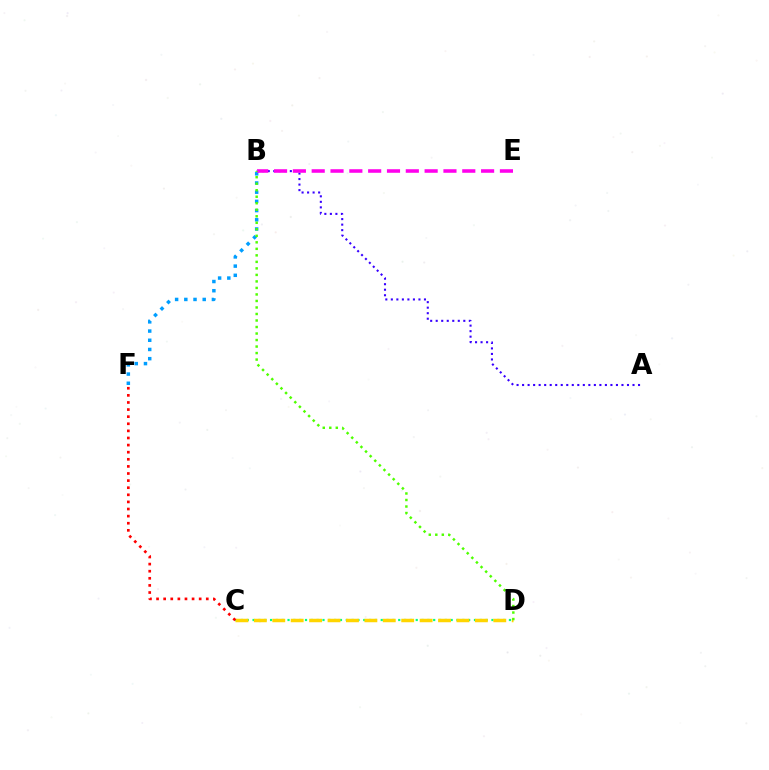{('A', 'B'): [{'color': '#3700ff', 'line_style': 'dotted', 'thickness': 1.5}], ('C', 'D'): [{'color': '#00ff86', 'line_style': 'dotted', 'thickness': 1.58}, {'color': '#ffd500', 'line_style': 'dashed', 'thickness': 2.5}], ('B', 'F'): [{'color': '#009eff', 'line_style': 'dotted', 'thickness': 2.5}], ('B', 'E'): [{'color': '#ff00ed', 'line_style': 'dashed', 'thickness': 2.56}], ('B', 'D'): [{'color': '#4fff00', 'line_style': 'dotted', 'thickness': 1.77}], ('C', 'F'): [{'color': '#ff0000', 'line_style': 'dotted', 'thickness': 1.93}]}